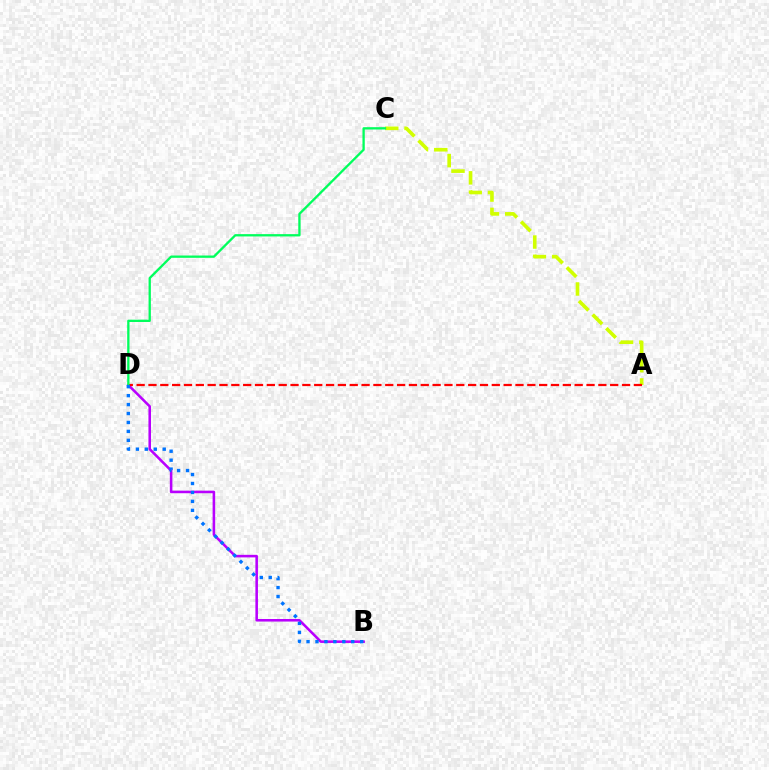{('B', 'D'): [{'color': '#b900ff', 'line_style': 'solid', 'thickness': 1.84}, {'color': '#0074ff', 'line_style': 'dotted', 'thickness': 2.43}], ('A', 'C'): [{'color': '#d1ff00', 'line_style': 'dashed', 'thickness': 2.62}], ('A', 'D'): [{'color': '#ff0000', 'line_style': 'dashed', 'thickness': 1.61}], ('C', 'D'): [{'color': '#00ff5c', 'line_style': 'solid', 'thickness': 1.66}]}